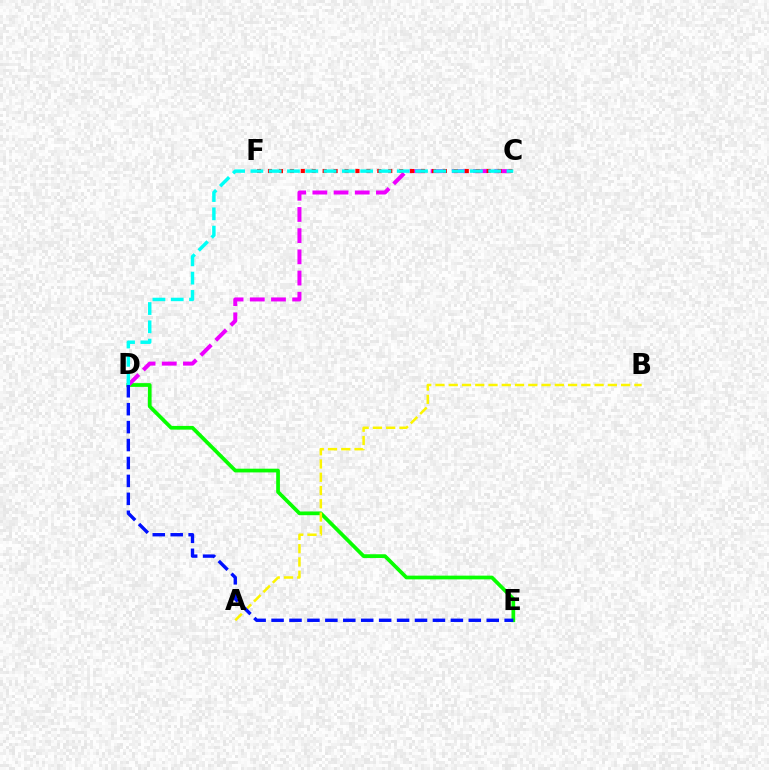{('D', 'E'): [{'color': '#08ff00', 'line_style': 'solid', 'thickness': 2.68}, {'color': '#0010ff', 'line_style': 'dashed', 'thickness': 2.44}], ('C', 'D'): [{'color': '#ee00ff', 'line_style': 'dashed', 'thickness': 2.88}, {'color': '#00fff6', 'line_style': 'dashed', 'thickness': 2.49}], ('A', 'B'): [{'color': '#fcf500', 'line_style': 'dashed', 'thickness': 1.8}], ('C', 'F'): [{'color': '#ff0000', 'line_style': 'dotted', 'thickness': 2.97}]}